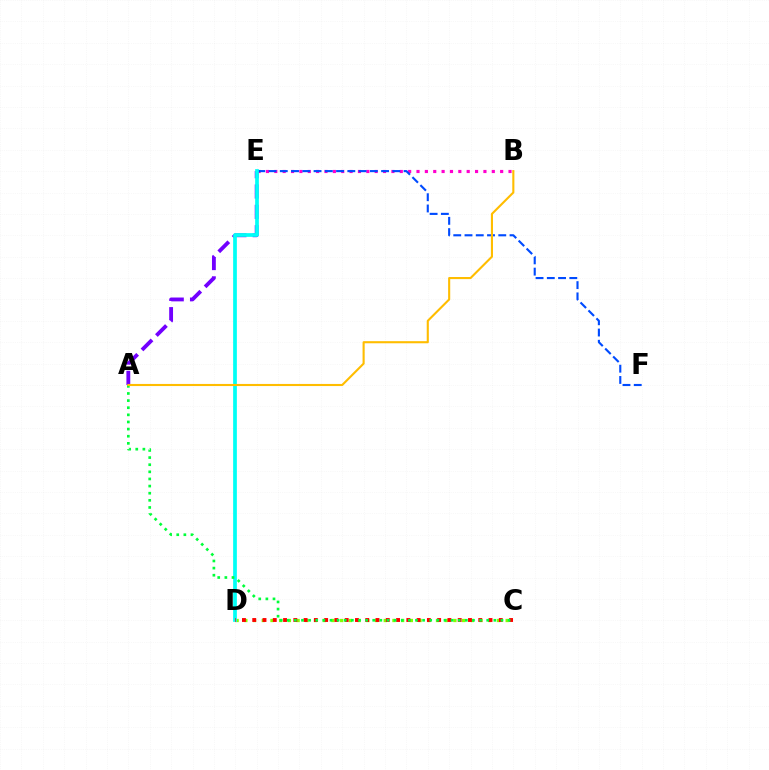{('B', 'E'): [{'color': '#ff00cf', 'line_style': 'dotted', 'thickness': 2.27}], ('C', 'D'): [{'color': '#84ff00', 'line_style': 'dotted', 'thickness': 2.37}, {'color': '#ff0000', 'line_style': 'dotted', 'thickness': 2.79}], ('A', 'E'): [{'color': '#7200ff', 'line_style': 'dashed', 'thickness': 2.76}], ('E', 'F'): [{'color': '#004bff', 'line_style': 'dashed', 'thickness': 1.53}], ('D', 'E'): [{'color': '#00fff6', 'line_style': 'solid', 'thickness': 2.68}], ('A', 'C'): [{'color': '#00ff39', 'line_style': 'dotted', 'thickness': 1.94}], ('A', 'B'): [{'color': '#ffbd00', 'line_style': 'solid', 'thickness': 1.52}]}